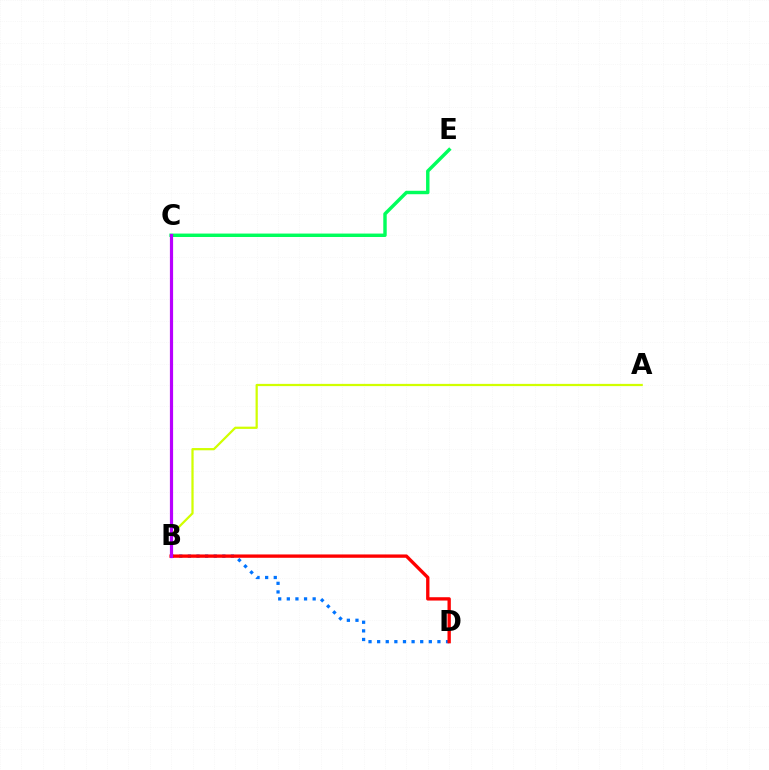{('C', 'E'): [{'color': '#00ff5c', 'line_style': 'solid', 'thickness': 2.47}], ('A', 'B'): [{'color': '#d1ff00', 'line_style': 'solid', 'thickness': 1.61}], ('B', 'D'): [{'color': '#0074ff', 'line_style': 'dotted', 'thickness': 2.34}, {'color': '#ff0000', 'line_style': 'solid', 'thickness': 2.4}], ('B', 'C'): [{'color': '#b900ff', 'line_style': 'solid', 'thickness': 2.3}]}